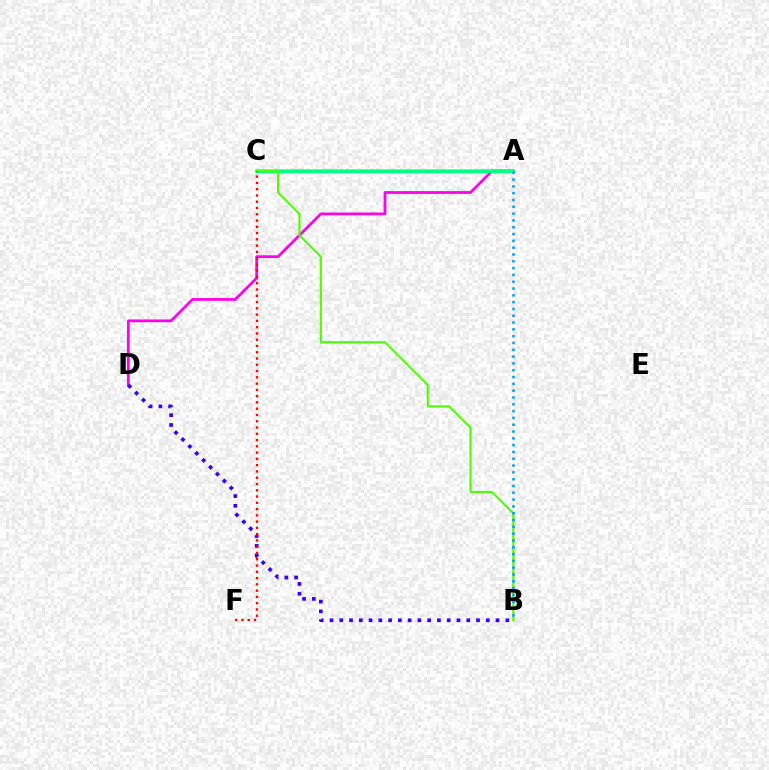{('A', 'C'): [{'color': '#ffd500', 'line_style': 'solid', 'thickness': 2.73}, {'color': '#00ff86', 'line_style': 'solid', 'thickness': 2.51}], ('A', 'D'): [{'color': '#ff00ed', 'line_style': 'solid', 'thickness': 1.99}], ('B', 'D'): [{'color': '#3700ff', 'line_style': 'dotted', 'thickness': 2.65}], ('B', 'C'): [{'color': '#4fff00', 'line_style': 'solid', 'thickness': 1.53}], ('C', 'F'): [{'color': '#ff0000', 'line_style': 'dotted', 'thickness': 1.7}], ('A', 'B'): [{'color': '#009eff', 'line_style': 'dotted', 'thickness': 1.85}]}